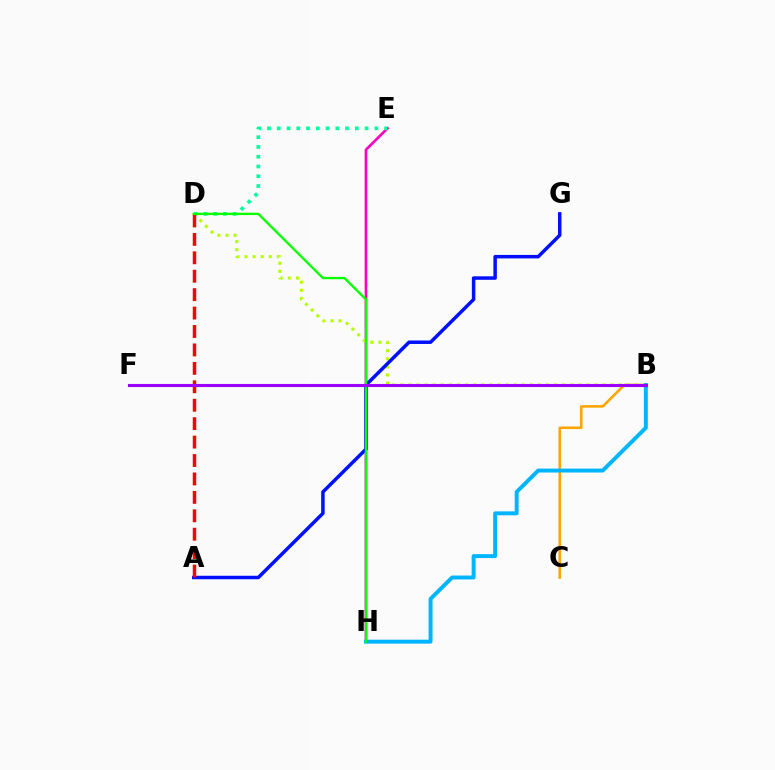{('E', 'H'): [{'color': '#ff00bd', 'line_style': 'solid', 'thickness': 1.92}], ('B', 'C'): [{'color': '#ffa500', 'line_style': 'solid', 'thickness': 1.86}], ('B', 'D'): [{'color': '#b3ff00', 'line_style': 'dotted', 'thickness': 2.2}], ('A', 'G'): [{'color': '#0010ff', 'line_style': 'solid', 'thickness': 2.51}], ('B', 'H'): [{'color': '#00b5ff', 'line_style': 'solid', 'thickness': 2.83}], ('D', 'E'): [{'color': '#00ff9d', 'line_style': 'dotted', 'thickness': 2.65}], ('A', 'D'): [{'color': '#ff0000', 'line_style': 'dashed', 'thickness': 2.5}], ('D', 'H'): [{'color': '#08ff00', 'line_style': 'solid', 'thickness': 1.69}], ('B', 'F'): [{'color': '#9b00ff', 'line_style': 'solid', 'thickness': 2.22}]}